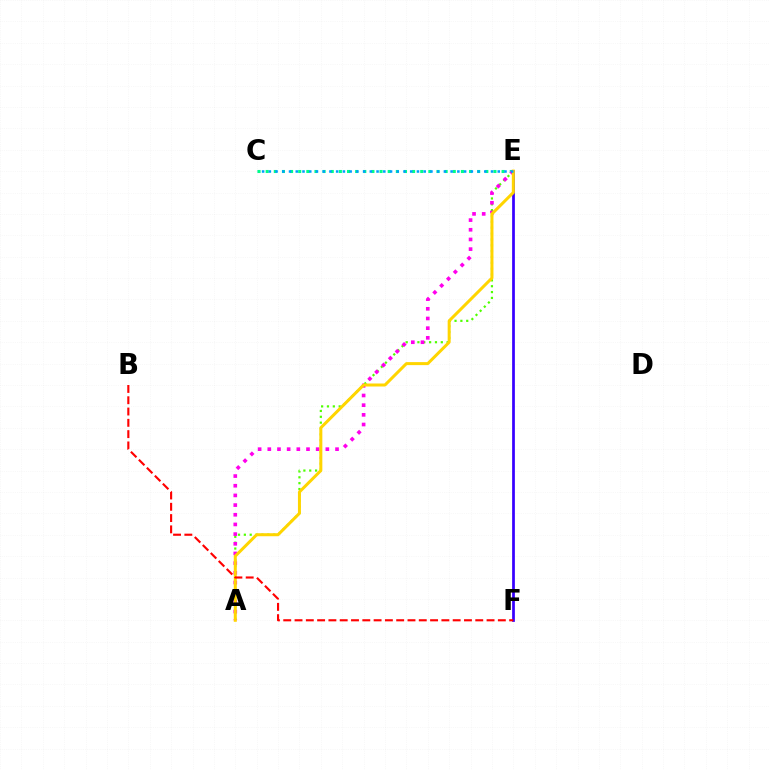{('E', 'F'): [{'color': '#3700ff', 'line_style': 'solid', 'thickness': 1.97}], ('C', 'E'): [{'color': '#00ff86', 'line_style': 'dotted', 'thickness': 2.21}, {'color': '#009eff', 'line_style': 'dotted', 'thickness': 1.83}], ('A', 'E'): [{'color': '#4fff00', 'line_style': 'dotted', 'thickness': 1.59}, {'color': '#ff00ed', 'line_style': 'dotted', 'thickness': 2.63}, {'color': '#ffd500', 'line_style': 'solid', 'thickness': 2.17}], ('B', 'F'): [{'color': '#ff0000', 'line_style': 'dashed', 'thickness': 1.53}]}